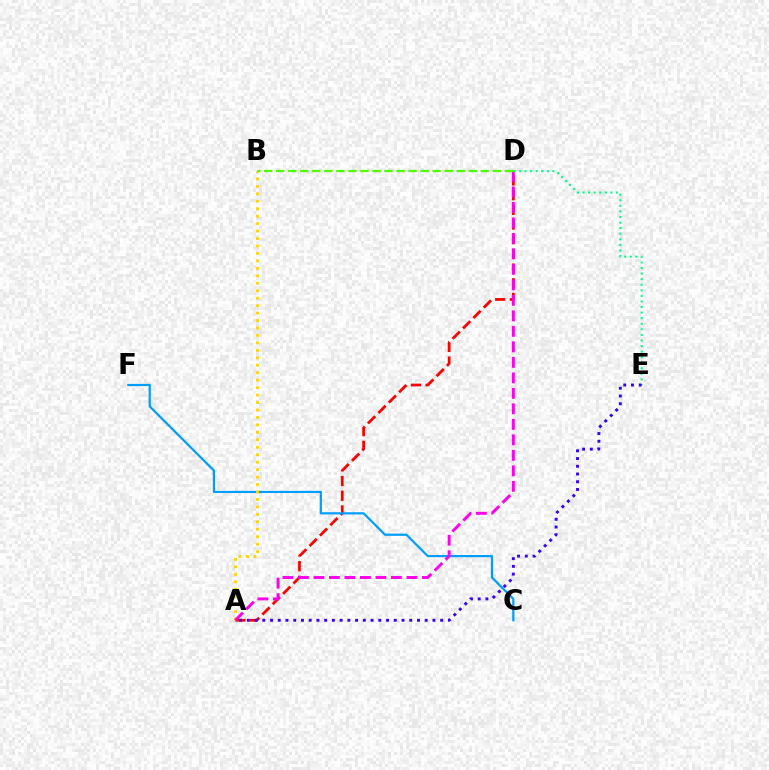{('A', 'D'): [{'color': '#ff0000', 'line_style': 'dashed', 'thickness': 2.0}, {'color': '#ff00ed', 'line_style': 'dashed', 'thickness': 2.11}], ('C', 'F'): [{'color': '#009eff', 'line_style': 'solid', 'thickness': 1.59}], ('A', 'B'): [{'color': '#ffd500', 'line_style': 'dotted', 'thickness': 2.03}], ('B', 'D'): [{'color': '#4fff00', 'line_style': 'dashed', 'thickness': 1.63}], ('D', 'E'): [{'color': '#00ff86', 'line_style': 'dotted', 'thickness': 1.51}], ('A', 'E'): [{'color': '#3700ff', 'line_style': 'dotted', 'thickness': 2.1}]}